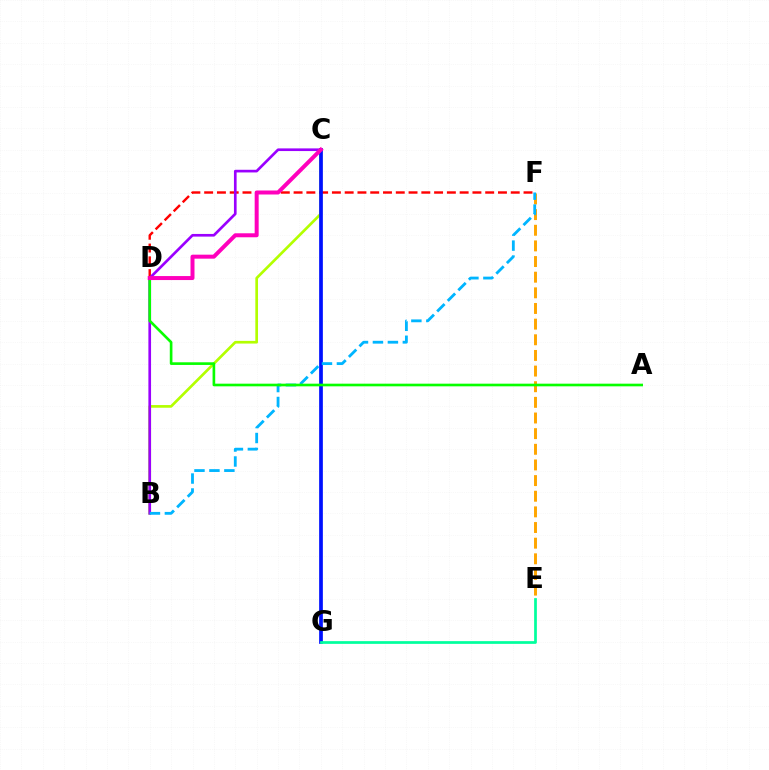{('E', 'F'): [{'color': '#ffa500', 'line_style': 'dashed', 'thickness': 2.13}], ('B', 'C'): [{'color': '#b3ff00', 'line_style': 'solid', 'thickness': 1.93}, {'color': '#9b00ff', 'line_style': 'solid', 'thickness': 1.92}], ('D', 'F'): [{'color': '#ff0000', 'line_style': 'dashed', 'thickness': 1.74}], ('C', 'G'): [{'color': '#0010ff', 'line_style': 'solid', 'thickness': 2.67}], ('B', 'F'): [{'color': '#00b5ff', 'line_style': 'dashed', 'thickness': 2.03}], ('A', 'D'): [{'color': '#08ff00', 'line_style': 'solid', 'thickness': 1.91}], ('C', 'D'): [{'color': '#ff00bd', 'line_style': 'solid', 'thickness': 2.88}], ('E', 'G'): [{'color': '#00ff9d', 'line_style': 'solid', 'thickness': 1.96}]}